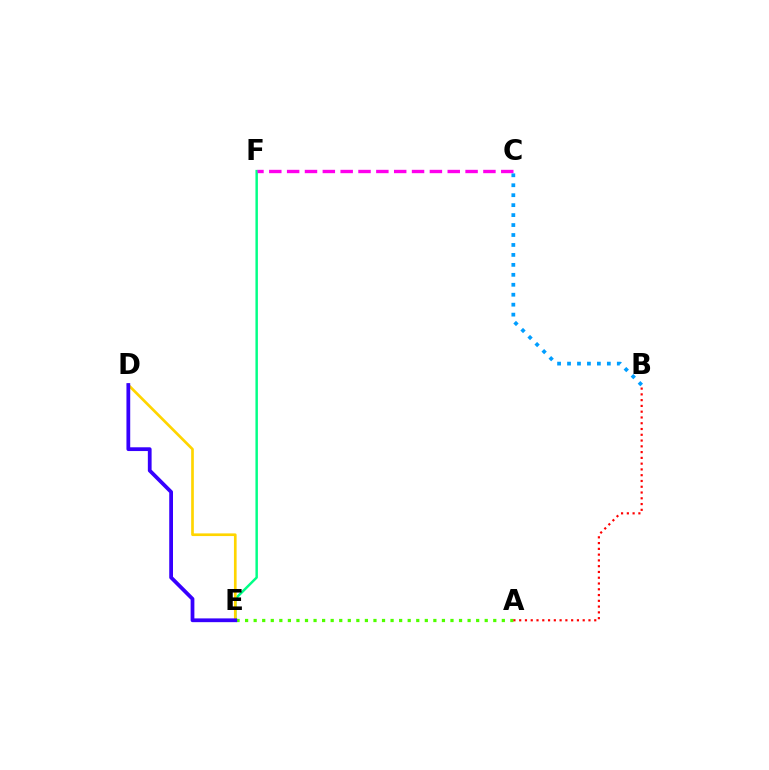{('E', 'F'): [{'color': '#00ff86', 'line_style': 'solid', 'thickness': 1.77}], ('C', 'F'): [{'color': '#ff00ed', 'line_style': 'dashed', 'thickness': 2.42}], ('D', 'E'): [{'color': '#ffd500', 'line_style': 'solid', 'thickness': 1.93}, {'color': '#3700ff', 'line_style': 'solid', 'thickness': 2.71}], ('B', 'C'): [{'color': '#009eff', 'line_style': 'dotted', 'thickness': 2.7}], ('A', 'E'): [{'color': '#4fff00', 'line_style': 'dotted', 'thickness': 2.33}], ('A', 'B'): [{'color': '#ff0000', 'line_style': 'dotted', 'thickness': 1.57}]}